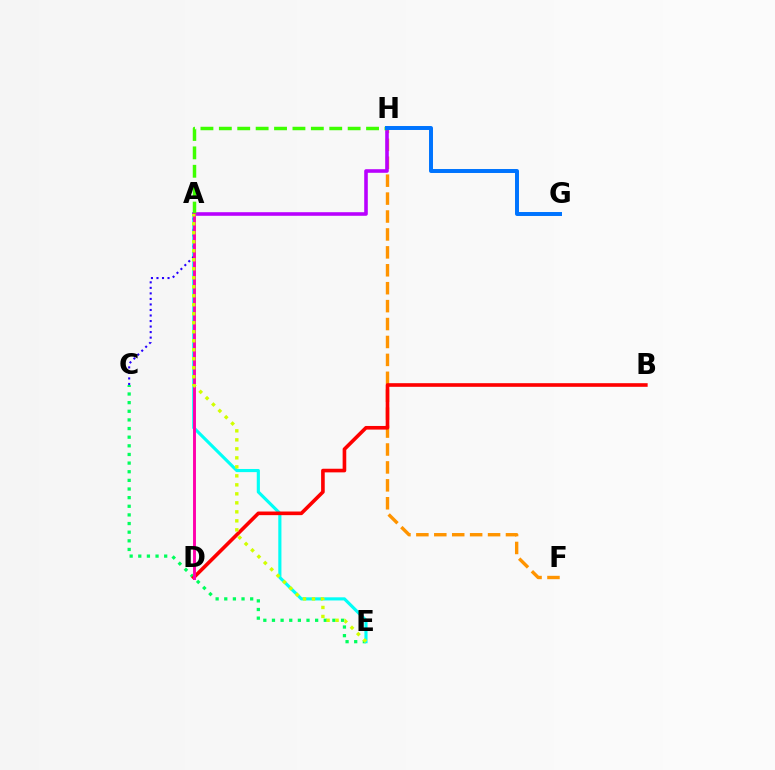{('C', 'E'): [{'color': '#00ff5c', 'line_style': 'dotted', 'thickness': 2.35}], ('F', 'H'): [{'color': '#ff9400', 'line_style': 'dashed', 'thickness': 2.43}], ('A', 'E'): [{'color': '#00fff6', 'line_style': 'solid', 'thickness': 2.26}, {'color': '#d1ff00', 'line_style': 'dotted', 'thickness': 2.45}], ('A', 'H'): [{'color': '#b900ff', 'line_style': 'solid', 'thickness': 2.58}, {'color': '#3dff00', 'line_style': 'dashed', 'thickness': 2.5}], ('B', 'D'): [{'color': '#ff0000', 'line_style': 'solid', 'thickness': 2.61}], ('A', 'C'): [{'color': '#2500ff', 'line_style': 'dotted', 'thickness': 1.5}], ('G', 'H'): [{'color': '#0074ff', 'line_style': 'solid', 'thickness': 2.85}], ('A', 'D'): [{'color': '#ff00ac', 'line_style': 'solid', 'thickness': 2.1}]}